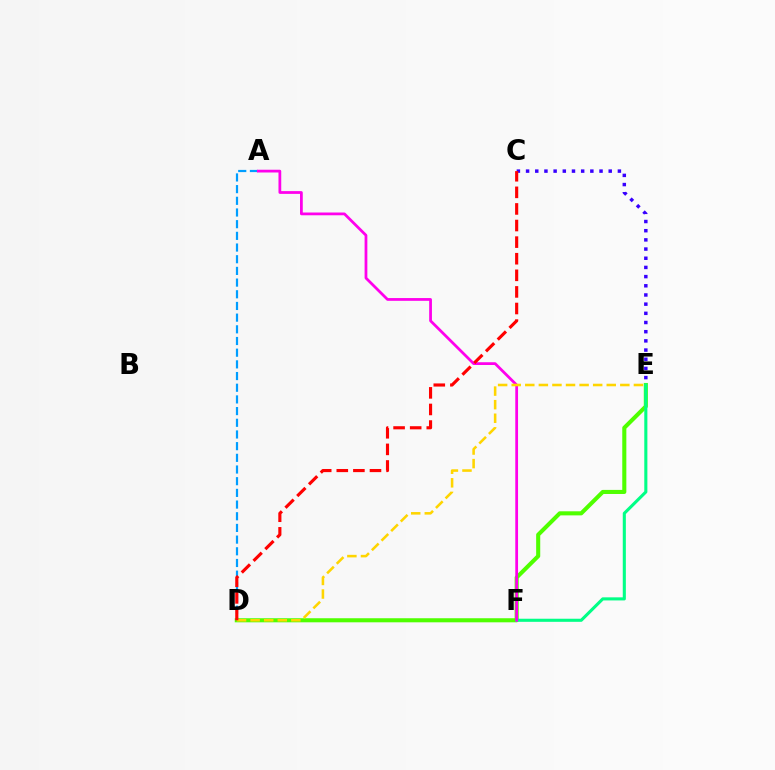{('A', 'D'): [{'color': '#009eff', 'line_style': 'dashed', 'thickness': 1.59}], ('D', 'E'): [{'color': '#4fff00', 'line_style': 'solid', 'thickness': 2.93}, {'color': '#ffd500', 'line_style': 'dashed', 'thickness': 1.84}], ('C', 'E'): [{'color': '#3700ff', 'line_style': 'dotted', 'thickness': 2.49}], ('E', 'F'): [{'color': '#00ff86', 'line_style': 'solid', 'thickness': 2.22}], ('A', 'F'): [{'color': '#ff00ed', 'line_style': 'solid', 'thickness': 1.99}], ('C', 'D'): [{'color': '#ff0000', 'line_style': 'dashed', 'thickness': 2.25}]}